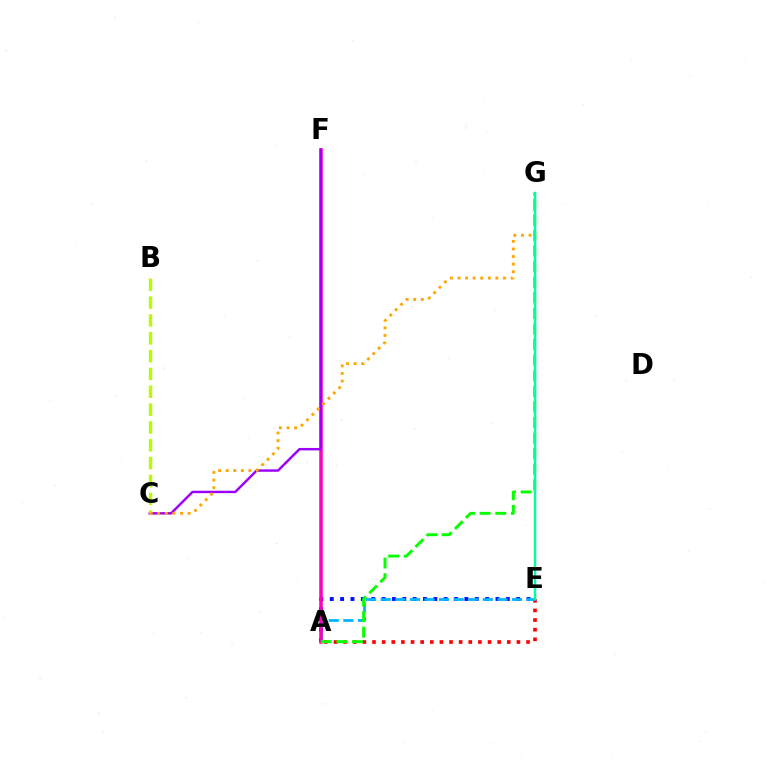{('A', 'E'): [{'color': '#ff0000', 'line_style': 'dotted', 'thickness': 2.62}, {'color': '#0010ff', 'line_style': 'dotted', 'thickness': 2.81}, {'color': '#00b5ff', 'line_style': 'dashed', 'thickness': 1.98}], ('A', 'F'): [{'color': '#ff00bd', 'line_style': 'solid', 'thickness': 2.53}], ('A', 'G'): [{'color': '#08ff00', 'line_style': 'dashed', 'thickness': 2.12}], ('C', 'F'): [{'color': '#9b00ff', 'line_style': 'solid', 'thickness': 1.75}], ('B', 'C'): [{'color': '#b3ff00', 'line_style': 'dashed', 'thickness': 2.42}], ('C', 'G'): [{'color': '#ffa500', 'line_style': 'dotted', 'thickness': 2.06}], ('E', 'G'): [{'color': '#00ff9d', 'line_style': 'solid', 'thickness': 1.77}]}